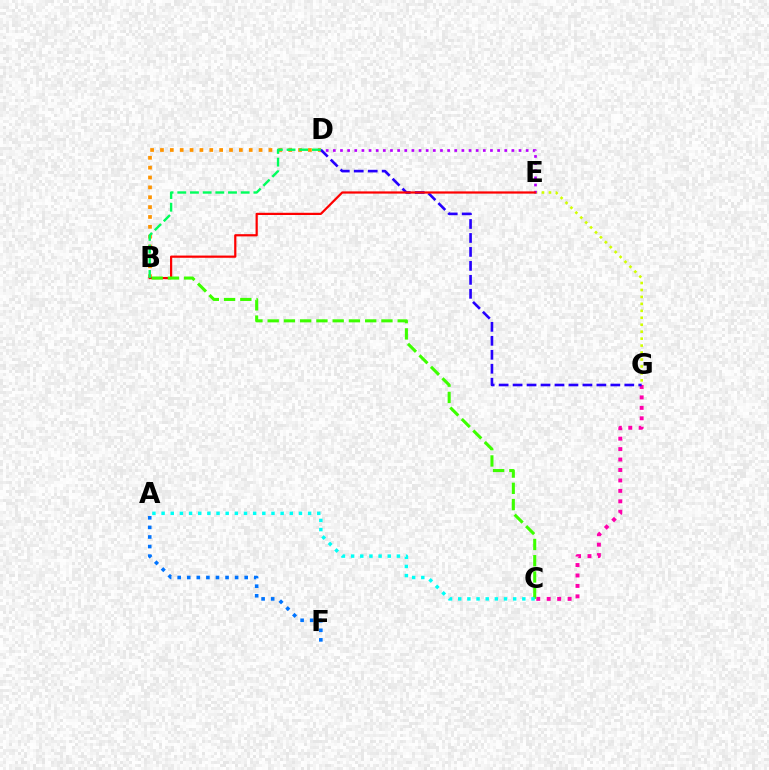{('B', 'D'): [{'color': '#ff9400', 'line_style': 'dotted', 'thickness': 2.68}, {'color': '#00ff5c', 'line_style': 'dashed', 'thickness': 1.72}], ('C', 'G'): [{'color': '#ff00ac', 'line_style': 'dotted', 'thickness': 2.84}], ('E', 'G'): [{'color': '#d1ff00', 'line_style': 'dotted', 'thickness': 1.89}], ('A', 'F'): [{'color': '#0074ff', 'line_style': 'dotted', 'thickness': 2.6}], ('D', 'E'): [{'color': '#b900ff', 'line_style': 'dotted', 'thickness': 1.94}], ('D', 'G'): [{'color': '#2500ff', 'line_style': 'dashed', 'thickness': 1.9}], ('B', 'E'): [{'color': '#ff0000', 'line_style': 'solid', 'thickness': 1.6}], ('B', 'C'): [{'color': '#3dff00', 'line_style': 'dashed', 'thickness': 2.21}], ('A', 'C'): [{'color': '#00fff6', 'line_style': 'dotted', 'thickness': 2.49}]}